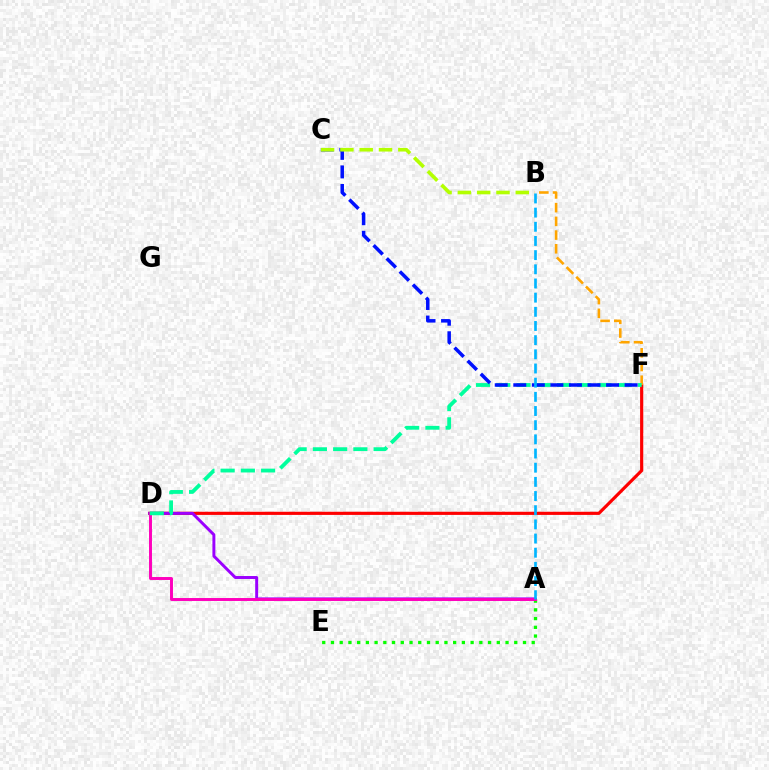{('D', 'F'): [{'color': '#ff0000', 'line_style': 'solid', 'thickness': 2.27}, {'color': '#00ff9d', 'line_style': 'dashed', 'thickness': 2.75}], ('B', 'F'): [{'color': '#ffa500', 'line_style': 'dashed', 'thickness': 1.86}], ('A', 'D'): [{'color': '#9b00ff', 'line_style': 'solid', 'thickness': 2.12}, {'color': '#ff00bd', 'line_style': 'solid', 'thickness': 2.12}], ('A', 'E'): [{'color': '#08ff00', 'line_style': 'dotted', 'thickness': 2.37}], ('C', 'F'): [{'color': '#0010ff', 'line_style': 'dashed', 'thickness': 2.52}], ('B', 'C'): [{'color': '#b3ff00', 'line_style': 'dashed', 'thickness': 2.62}], ('A', 'B'): [{'color': '#00b5ff', 'line_style': 'dashed', 'thickness': 1.93}]}